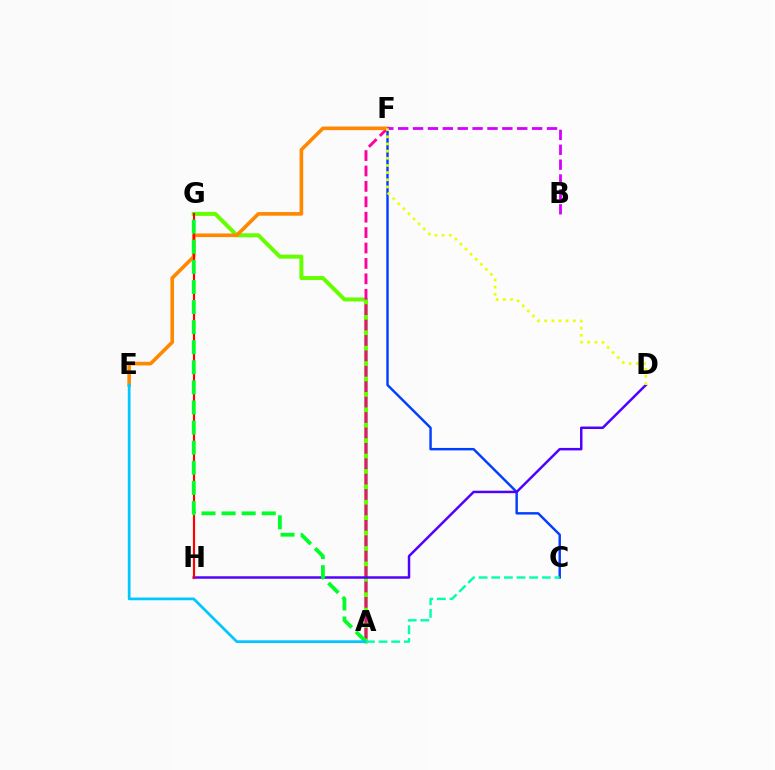{('A', 'G'): [{'color': '#66ff00', 'line_style': 'solid', 'thickness': 2.87}, {'color': '#00ff27', 'line_style': 'dashed', 'thickness': 2.73}], ('A', 'F'): [{'color': '#ff00a0', 'line_style': 'dashed', 'thickness': 2.09}], ('C', 'F'): [{'color': '#003fff', 'line_style': 'solid', 'thickness': 1.75}], ('E', 'F'): [{'color': '#ff8800', 'line_style': 'solid', 'thickness': 2.6}], ('D', 'H'): [{'color': '#4f00ff', 'line_style': 'solid', 'thickness': 1.78}], ('G', 'H'): [{'color': '#ff0000', 'line_style': 'solid', 'thickness': 1.57}], ('B', 'F'): [{'color': '#d600ff', 'line_style': 'dashed', 'thickness': 2.02}], ('A', 'E'): [{'color': '#00c7ff', 'line_style': 'solid', 'thickness': 1.97}], ('A', 'C'): [{'color': '#00ffaf', 'line_style': 'dashed', 'thickness': 1.72}], ('D', 'F'): [{'color': '#eeff00', 'line_style': 'dotted', 'thickness': 1.95}]}